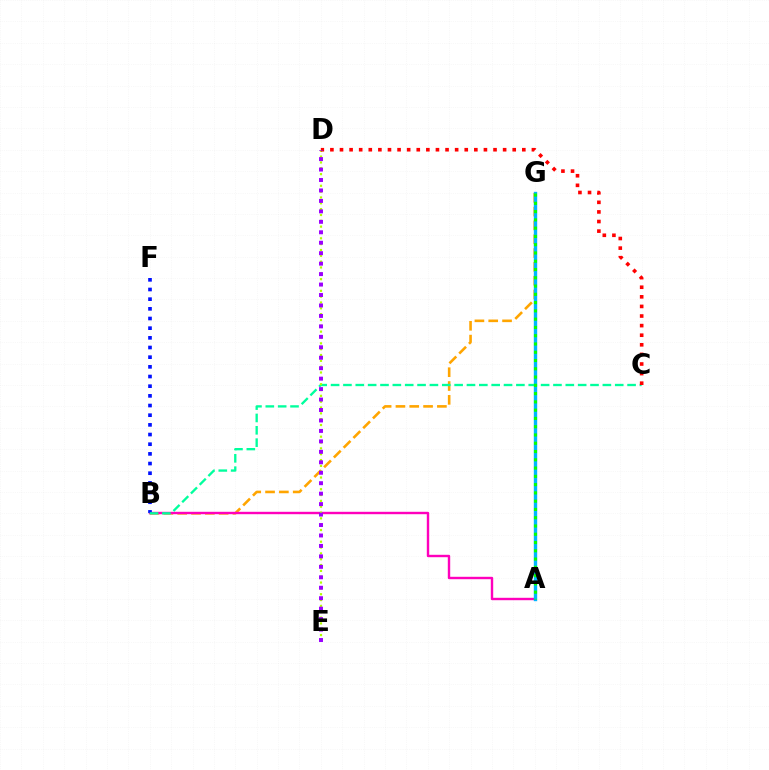{('B', 'G'): [{'color': '#ffa500', 'line_style': 'dashed', 'thickness': 1.88}], ('A', 'B'): [{'color': '#ff00bd', 'line_style': 'solid', 'thickness': 1.73}], ('A', 'G'): [{'color': '#00b5ff', 'line_style': 'solid', 'thickness': 2.43}, {'color': '#08ff00', 'line_style': 'dotted', 'thickness': 2.25}], ('B', 'F'): [{'color': '#0010ff', 'line_style': 'dotted', 'thickness': 2.63}], ('B', 'C'): [{'color': '#00ff9d', 'line_style': 'dashed', 'thickness': 1.68}], ('D', 'E'): [{'color': '#b3ff00', 'line_style': 'dotted', 'thickness': 1.59}, {'color': '#9b00ff', 'line_style': 'dotted', 'thickness': 2.84}], ('C', 'D'): [{'color': '#ff0000', 'line_style': 'dotted', 'thickness': 2.61}]}